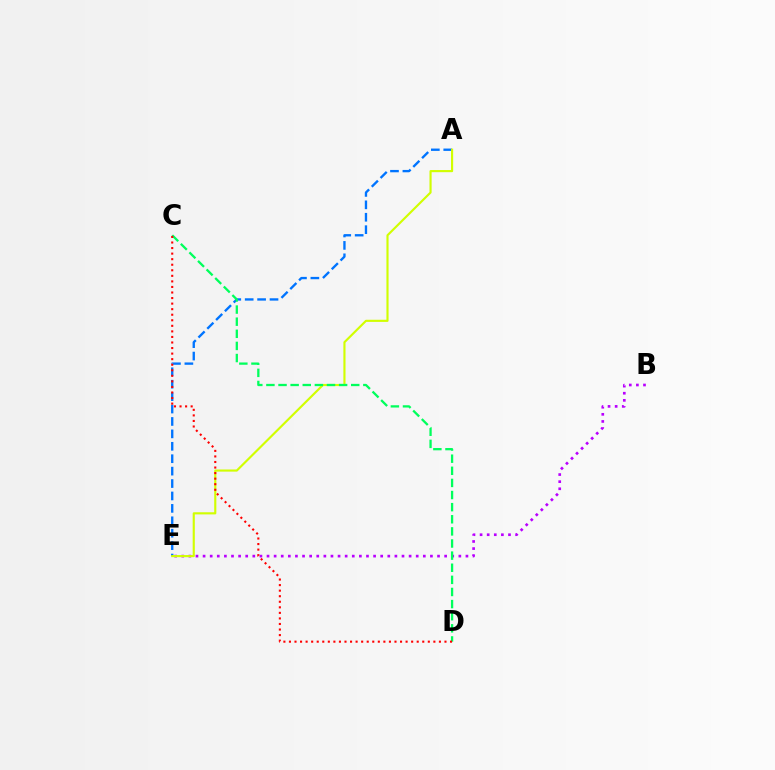{('B', 'E'): [{'color': '#b900ff', 'line_style': 'dotted', 'thickness': 1.93}], ('A', 'E'): [{'color': '#0074ff', 'line_style': 'dashed', 'thickness': 1.69}, {'color': '#d1ff00', 'line_style': 'solid', 'thickness': 1.54}], ('C', 'D'): [{'color': '#00ff5c', 'line_style': 'dashed', 'thickness': 1.65}, {'color': '#ff0000', 'line_style': 'dotted', 'thickness': 1.51}]}